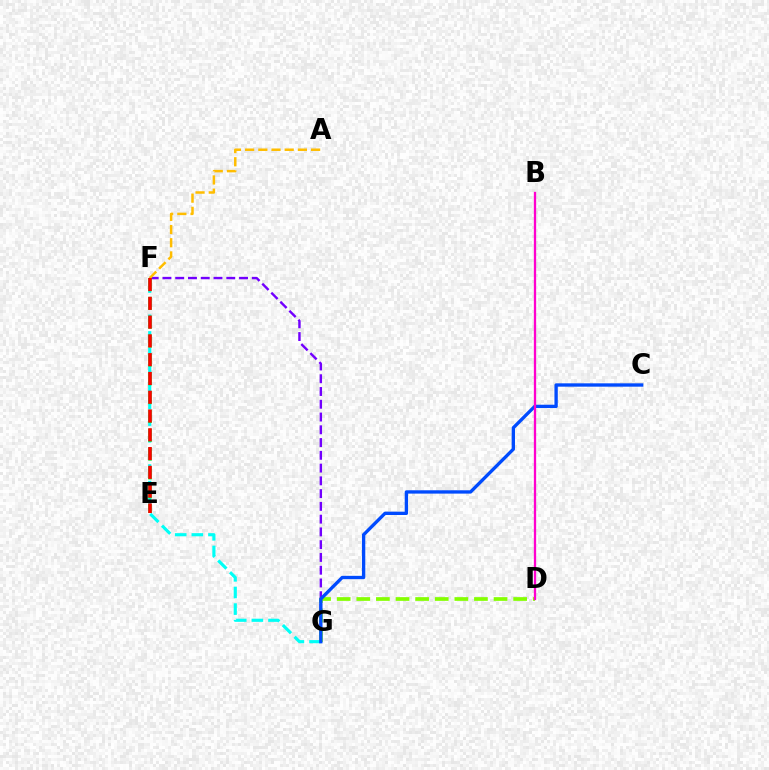{('F', 'G'): [{'color': '#7200ff', 'line_style': 'dashed', 'thickness': 1.73}, {'color': '#00fff6', 'line_style': 'dashed', 'thickness': 2.26}], ('A', 'F'): [{'color': '#ffbd00', 'line_style': 'dashed', 'thickness': 1.79}], ('D', 'G'): [{'color': '#84ff00', 'line_style': 'dashed', 'thickness': 2.66}], ('C', 'G'): [{'color': '#004bff', 'line_style': 'solid', 'thickness': 2.4}], ('B', 'D'): [{'color': '#ff00cf', 'line_style': 'solid', 'thickness': 1.65}], ('E', 'F'): [{'color': '#00ff39', 'line_style': 'dashed', 'thickness': 2.56}, {'color': '#ff0000', 'line_style': 'dashed', 'thickness': 2.55}]}